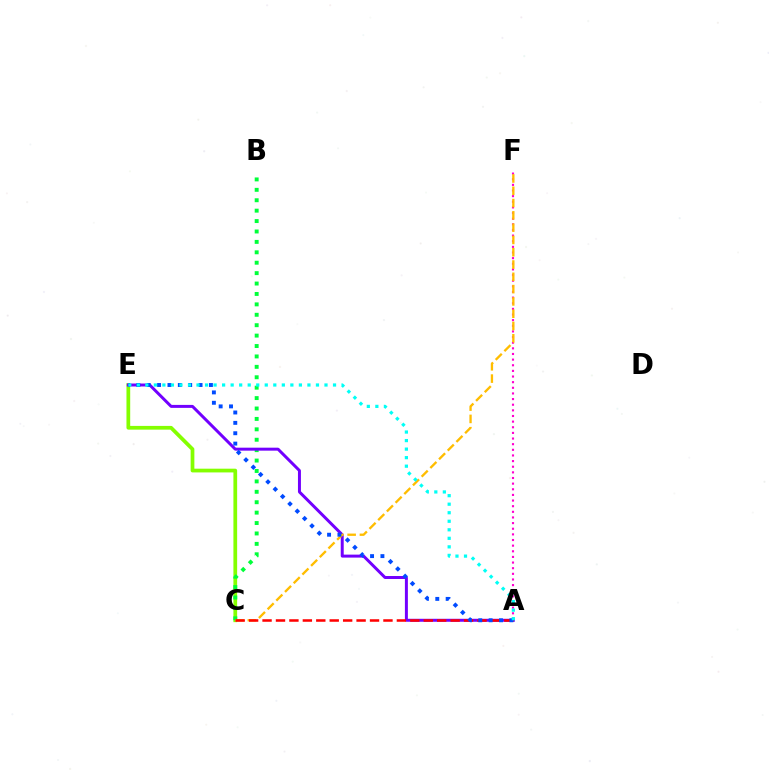{('C', 'E'): [{'color': '#84ff00', 'line_style': 'solid', 'thickness': 2.69}], ('A', 'F'): [{'color': '#ff00cf', 'line_style': 'dotted', 'thickness': 1.53}], ('B', 'C'): [{'color': '#00ff39', 'line_style': 'dotted', 'thickness': 2.83}], ('A', 'E'): [{'color': '#7200ff', 'line_style': 'solid', 'thickness': 2.14}, {'color': '#004bff', 'line_style': 'dotted', 'thickness': 2.82}, {'color': '#00fff6', 'line_style': 'dotted', 'thickness': 2.32}], ('C', 'F'): [{'color': '#ffbd00', 'line_style': 'dashed', 'thickness': 1.67}], ('A', 'C'): [{'color': '#ff0000', 'line_style': 'dashed', 'thickness': 1.83}]}